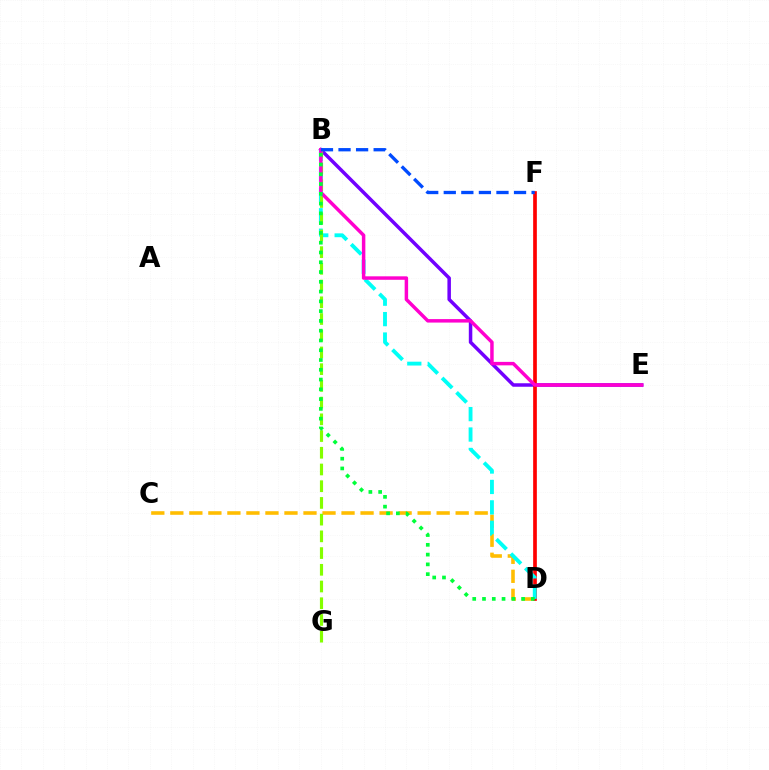{('B', 'E'): [{'color': '#7200ff', 'line_style': 'solid', 'thickness': 2.52}, {'color': '#ff00cf', 'line_style': 'solid', 'thickness': 2.5}], ('C', 'D'): [{'color': '#ffbd00', 'line_style': 'dashed', 'thickness': 2.58}], ('D', 'F'): [{'color': '#ff0000', 'line_style': 'solid', 'thickness': 2.65}], ('B', 'D'): [{'color': '#00fff6', 'line_style': 'dashed', 'thickness': 2.77}, {'color': '#00ff39', 'line_style': 'dotted', 'thickness': 2.66}], ('B', 'G'): [{'color': '#84ff00', 'line_style': 'dashed', 'thickness': 2.27}], ('B', 'F'): [{'color': '#004bff', 'line_style': 'dashed', 'thickness': 2.39}]}